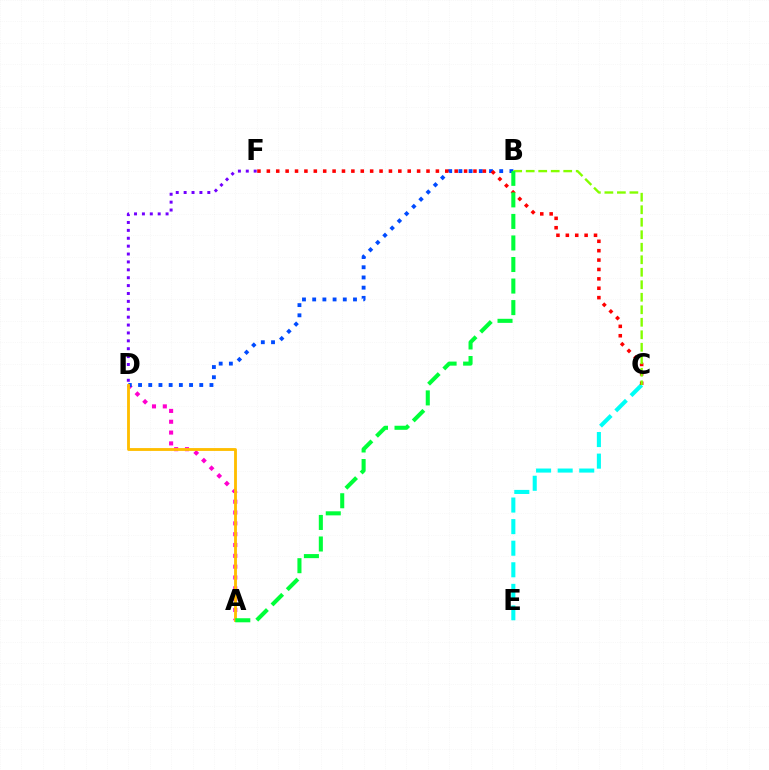{('A', 'D'): [{'color': '#ff00cf', 'line_style': 'dotted', 'thickness': 2.94}, {'color': '#ffbd00', 'line_style': 'solid', 'thickness': 2.05}], ('C', 'E'): [{'color': '#00fff6', 'line_style': 'dashed', 'thickness': 2.93}], ('B', 'D'): [{'color': '#004bff', 'line_style': 'dotted', 'thickness': 2.77}], ('C', 'F'): [{'color': '#ff0000', 'line_style': 'dotted', 'thickness': 2.55}], ('B', 'C'): [{'color': '#84ff00', 'line_style': 'dashed', 'thickness': 1.7}], ('A', 'B'): [{'color': '#00ff39', 'line_style': 'dashed', 'thickness': 2.93}], ('D', 'F'): [{'color': '#7200ff', 'line_style': 'dotted', 'thickness': 2.14}]}